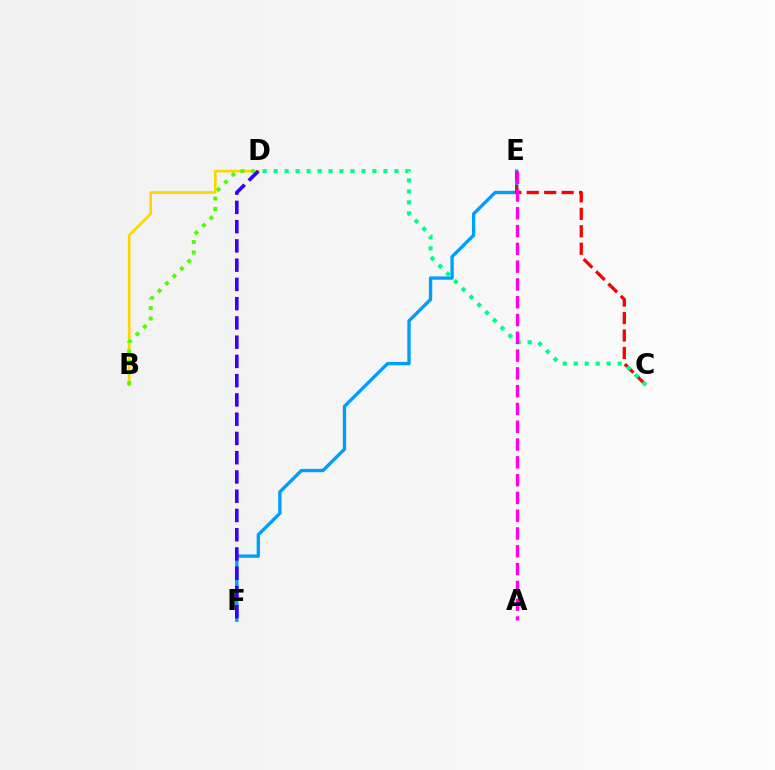{('B', 'D'): [{'color': '#ffd500', 'line_style': 'solid', 'thickness': 1.92}, {'color': '#4fff00', 'line_style': 'dotted', 'thickness': 2.85}], ('E', 'F'): [{'color': '#009eff', 'line_style': 'solid', 'thickness': 2.42}], ('C', 'E'): [{'color': '#ff0000', 'line_style': 'dashed', 'thickness': 2.37}], ('D', 'F'): [{'color': '#3700ff', 'line_style': 'dashed', 'thickness': 2.62}], ('C', 'D'): [{'color': '#00ff86', 'line_style': 'dotted', 'thickness': 2.98}], ('A', 'E'): [{'color': '#ff00ed', 'line_style': 'dashed', 'thickness': 2.42}]}